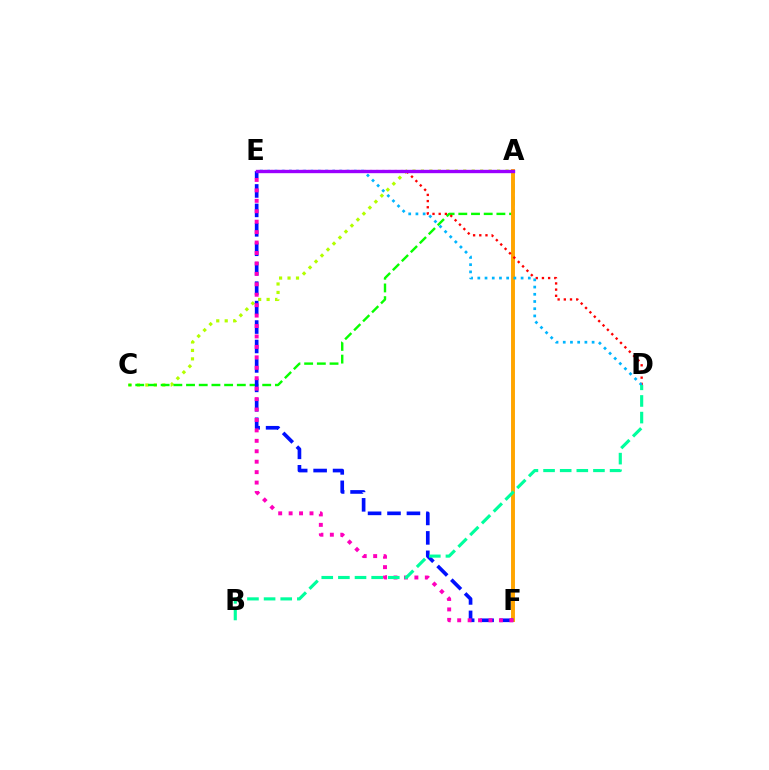{('A', 'C'): [{'color': '#b3ff00', 'line_style': 'dotted', 'thickness': 2.3}, {'color': '#08ff00', 'line_style': 'dashed', 'thickness': 1.72}], ('A', 'F'): [{'color': '#ffa500', 'line_style': 'solid', 'thickness': 2.82}], ('D', 'E'): [{'color': '#ff0000', 'line_style': 'dotted', 'thickness': 1.68}, {'color': '#00b5ff', 'line_style': 'dotted', 'thickness': 1.96}], ('E', 'F'): [{'color': '#0010ff', 'line_style': 'dashed', 'thickness': 2.64}, {'color': '#ff00bd', 'line_style': 'dotted', 'thickness': 2.84}], ('A', 'E'): [{'color': '#9b00ff', 'line_style': 'solid', 'thickness': 2.42}], ('B', 'D'): [{'color': '#00ff9d', 'line_style': 'dashed', 'thickness': 2.26}]}